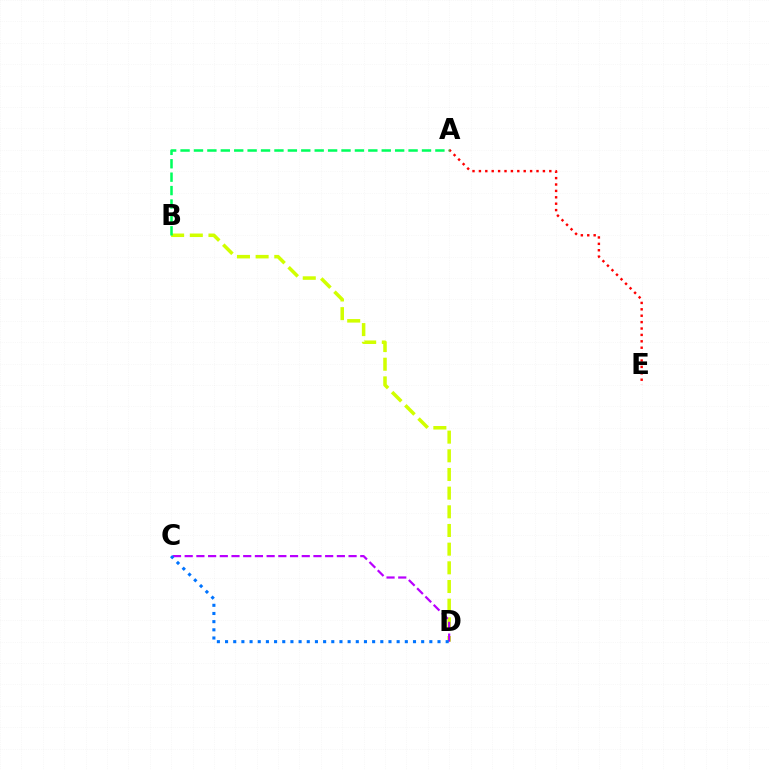{('A', 'E'): [{'color': '#ff0000', 'line_style': 'dotted', 'thickness': 1.74}], ('B', 'D'): [{'color': '#d1ff00', 'line_style': 'dashed', 'thickness': 2.54}], ('C', 'D'): [{'color': '#b900ff', 'line_style': 'dashed', 'thickness': 1.59}, {'color': '#0074ff', 'line_style': 'dotted', 'thickness': 2.22}], ('A', 'B'): [{'color': '#00ff5c', 'line_style': 'dashed', 'thickness': 1.82}]}